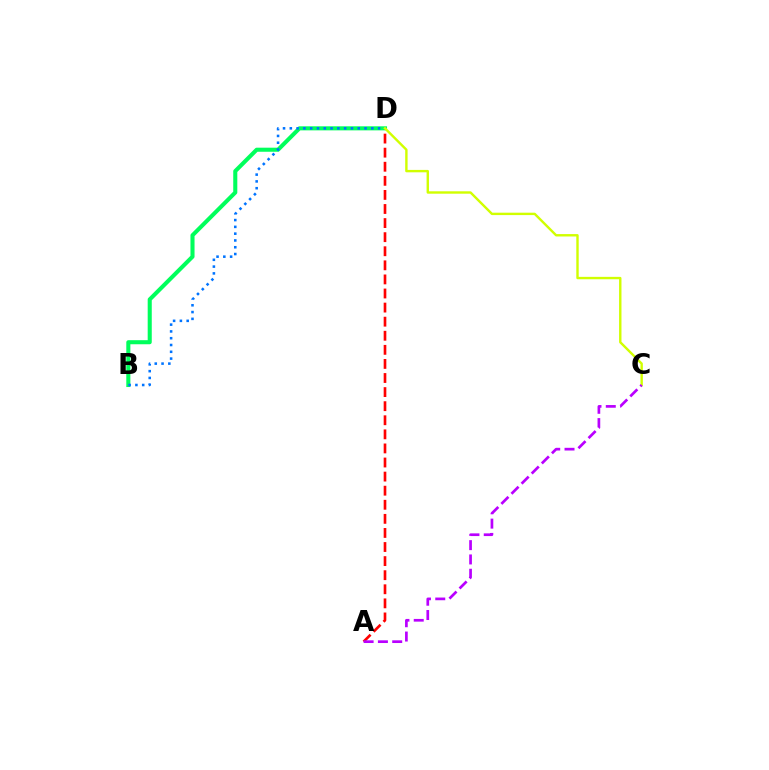{('A', 'D'): [{'color': '#ff0000', 'line_style': 'dashed', 'thickness': 1.91}], ('B', 'D'): [{'color': '#00ff5c', 'line_style': 'solid', 'thickness': 2.93}, {'color': '#0074ff', 'line_style': 'dotted', 'thickness': 1.85}], ('C', 'D'): [{'color': '#d1ff00', 'line_style': 'solid', 'thickness': 1.73}], ('A', 'C'): [{'color': '#b900ff', 'line_style': 'dashed', 'thickness': 1.94}]}